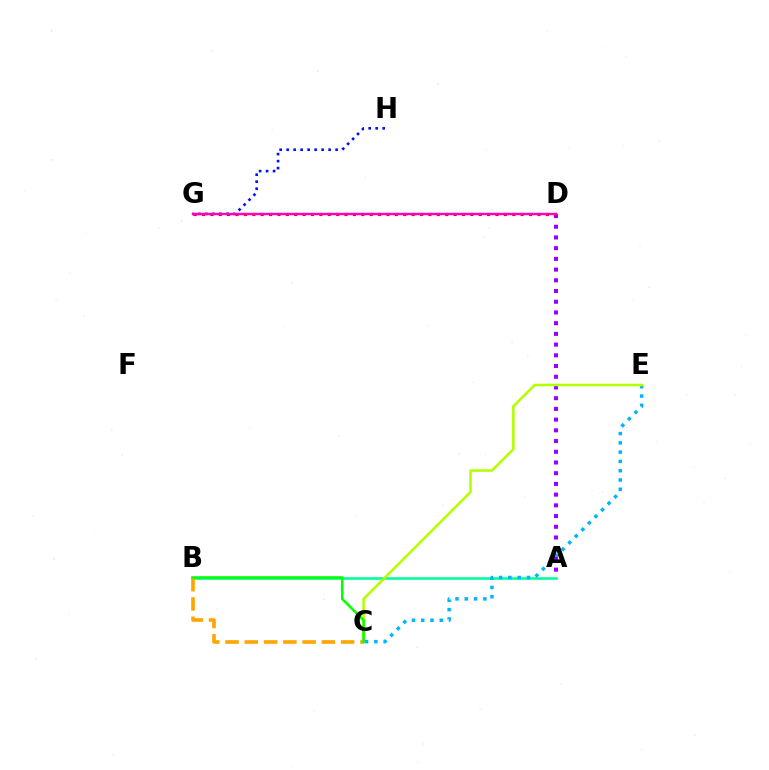{('A', 'B'): [{'color': '#00ff9d', 'line_style': 'solid', 'thickness': 1.86}], ('C', 'E'): [{'color': '#00b5ff', 'line_style': 'dotted', 'thickness': 2.52}, {'color': '#b3ff00', 'line_style': 'solid', 'thickness': 1.85}], ('A', 'D'): [{'color': '#9b00ff', 'line_style': 'dotted', 'thickness': 2.91}], ('D', 'G'): [{'color': '#ff0000', 'line_style': 'dotted', 'thickness': 2.28}, {'color': '#ff00bd', 'line_style': 'solid', 'thickness': 1.73}], ('G', 'H'): [{'color': '#0010ff', 'line_style': 'dotted', 'thickness': 1.9}], ('B', 'C'): [{'color': '#ffa500', 'line_style': 'dashed', 'thickness': 2.62}, {'color': '#08ff00', 'line_style': 'solid', 'thickness': 1.85}]}